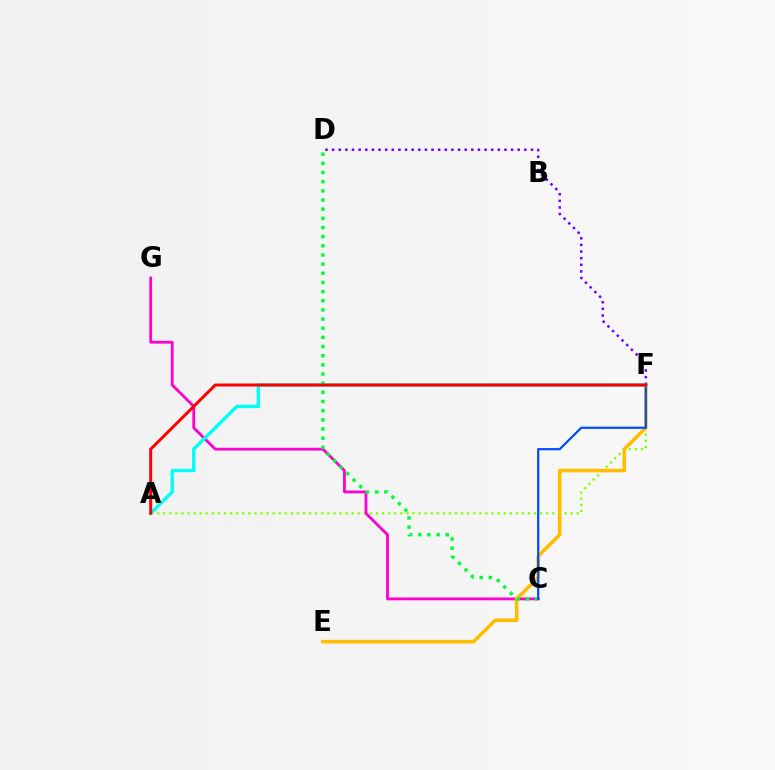{('A', 'F'): [{'color': '#84ff00', 'line_style': 'dotted', 'thickness': 1.65}, {'color': '#00fff6', 'line_style': 'solid', 'thickness': 2.42}, {'color': '#ff0000', 'line_style': 'solid', 'thickness': 2.14}], ('C', 'G'): [{'color': '#ff00cf', 'line_style': 'solid', 'thickness': 2.02}], ('E', 'F'): [{'color': '#ffbd00', 'line_style': 'solid', 'thickness': 2.59}], ('D', 'F'): [{'color': '#7200ff', 'line_style': 'dotted', 'thickness': 1.8}], ('C', 'D'): [{'color': '#00ff39', 'line_style': 'dotted', 'thickness': 2.49}], ('C', 'F'): [{'color': '#004bff', 'line_style': 'solid', 'thickness': 1.58}]}